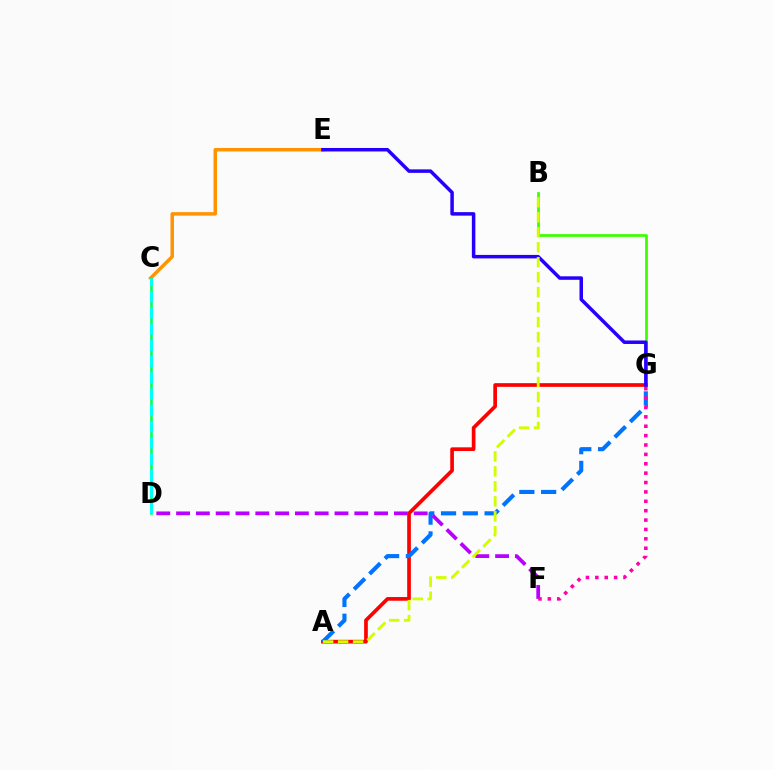{('B', 'G'): [{'color': '#3dff00', 'line_style': 'solid', 'thickness': 1.99}], ('C', 'E'): [{'color': '#ff9400', 'line_style': 'solid', 'thickness': 2.52}], ('A', 'G'): [{'color': '#ff0000', 'line_style': 'solid', 'thickness': 2.65}, {'color': '#0074ff', 'line_style': 'dashed', 'thickness': 2.96}], ('E', 'G'): [{'color': '#2500ff', 'line_style': 'solid', 'thickness': 2.52}], ('C', 'D'): [{'color': '#00ff5c', 'line_style': 'solid', 'thickness': 1.87}, {'color': '#00fff6', 'line_style': 'dashed', 'thickness': 2.21}], ('D', 'F'): [{'color': '#b900ff', 'line_style': 'dashed', 'thickness': 2.69}], ('F', 'G'): [{'color': '#ff00ac', 'line_style': 'dotted', 'thickness': 2.55}], ('A', 'B'): [{'color': '#d1ff00', 'line_style': 'dashed', 'thickness': 2.03}]}